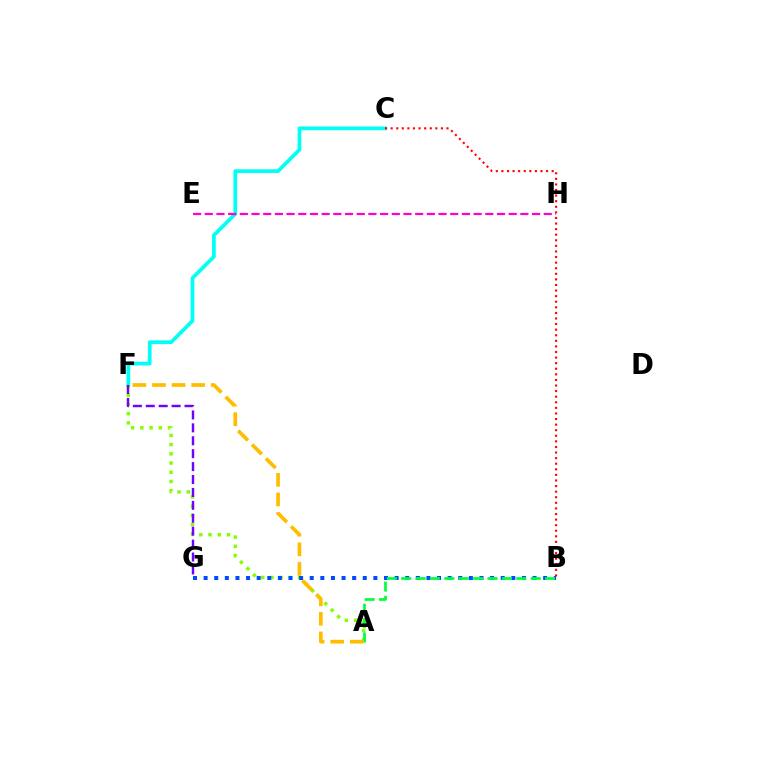{('C', 'F'): [{'color': '#00fff6', 'line_style': 'solid', 'thickness': 2.68}], ('A', 'F'): [{'color': '#84ff00', 'line_style': 'dotted', 'thickness': 2.5}, {'color': '#ffbd00', 'line_style': 'dashed', 'thickness': 2.66}], ('B', 'G'): [{'color': '#004bff', 'line_style': 'dotted', 'thickness': 2.88}], ('B', 'C'): [{'color': '#ff0000', 'line_style': 'dotted', 'thickness': 1.52}], ('A', 'B'): [{'color': '#00ff39', 'line_style': 'dashed', 'thickness': 1.95}], ('F', 'G'): [{'color': '#7200ff', 'line_style': 'dashed', 'thickness': 1.75}], ('E', 'H'): [{'color': '#ff00cf', 'line_style': 'dashed', 'thickness': 1.59}]}